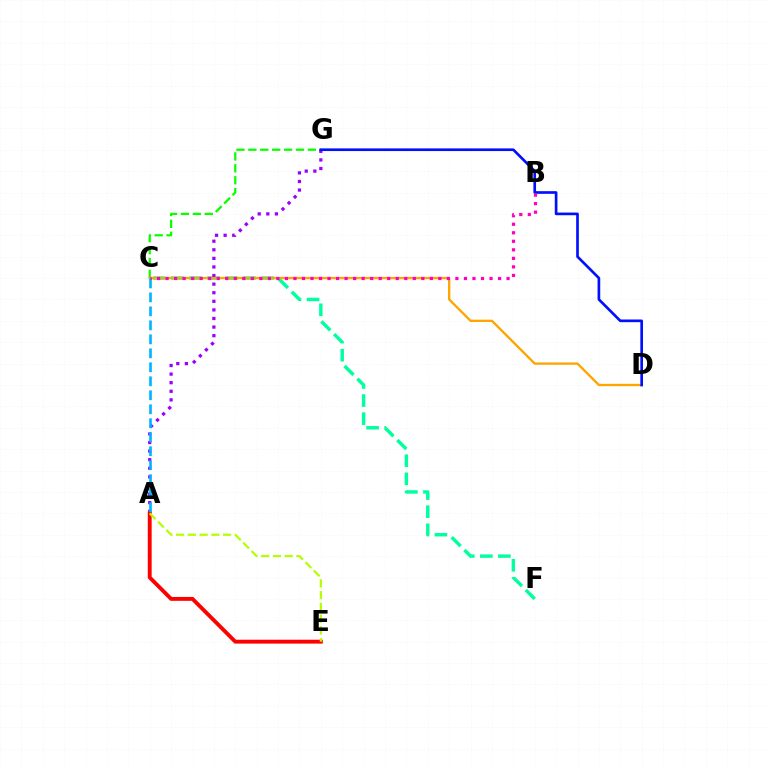{('C', 'F'): [{'color': '#00ff9d', 'line_style': 'dashed', 'thickness': 2.46}], ('C', 'G'): [{'color': '#08ff00', 'line_style': 'dashed', 'thickness': 1.62}], ('A', 'G'): [{'color': '#9b00ff', 'line_style': 'dotted', 'thickness': 2.33}], ('A', 'E'): [{'color': '#ff0000', 'line_style': 'solid', 'thickness': 2.79}, {'color': '#b3ff00', 'line_style': 'dashed', 'thickness': 1.59}], ('C', 'D'): [{'color': '#ffa500', 'line_style': 'solid', 'thickness': 1.68}], ('D', 'G'): [{'color': '#0010ff', 'line_style': 'solid', 'thickness': 1.92}], ('A', 'C'): [{'color': '#00b5ff', 'line_style': 'dashed', 'thickness': 1.9}], ('B', 'C'): [{'color': '#ff00bd', 'line_style': 'dotted', 'thickness': 2.32}]}